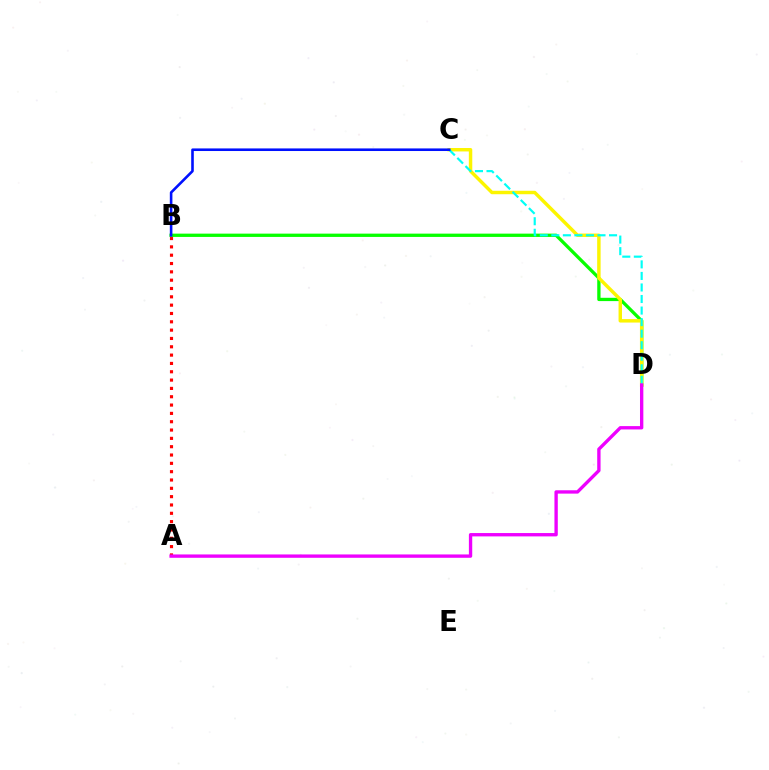{('B', 'D'): [{'color': '#08ff00', 'line_style': 'solid', 'thickness': 2.37}], ('C', 'D'): [{'color': '#fcf500', 'line_style': 'solid', 'thickness': 2.48}, {'color': '#00fff6', 'line_style': 'dashed', 'thickness': 1.57}], ('A', 'B'): [{'color': '#ff0000', 'line_style': 'dotted', 'thickness': 2.26}], ('A', 'D'): [{'color': '#ee00ff', 'line_style': 'solid', 'thickness': 2.41}], ('B', 'C'): [{'color': '#0010ff', 'line_style': 'solid', 'thickness': 1.87}]}